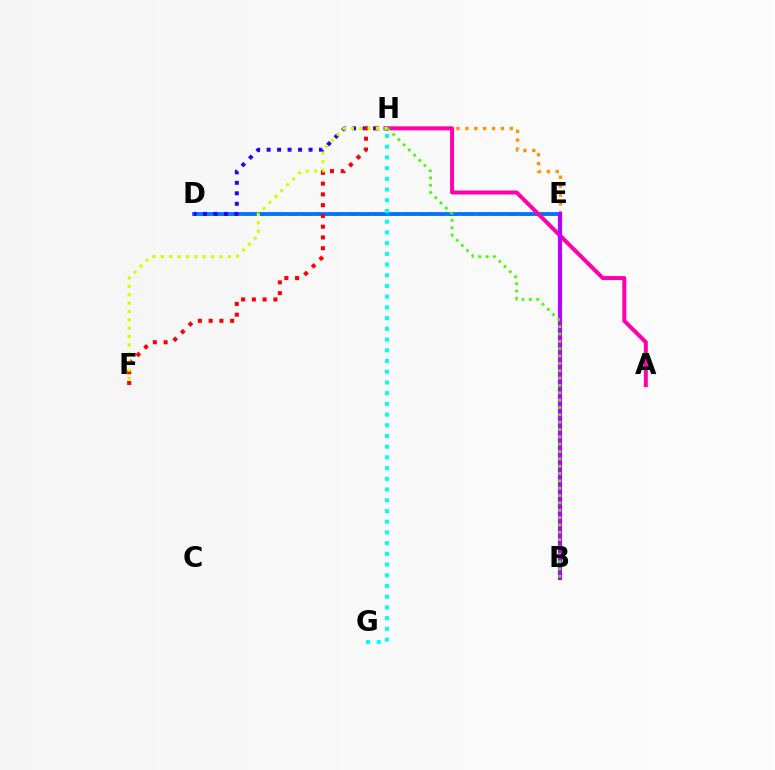{('D', 'E'): [{'color': '#00ff5c', 'line_style': 'dashed', 'thickness': 1.98}, {'color': '#0074ff', 'line_style': 'solid', 'thickness': 2.75}], ('E', 'H'): [{'color': '#ff9400', 'line_style': 'dotted', 'thickness': 2.42}], ('D', 'H'): [{'color': '#2500ff', 'line_style': 'dotted', 'thickness': 2.85}], ('G', 'H'): [{'color': '#00fff6', 'line_style': 'dotted', 'thickness': 2.91}], ('F', 'H'): [{'color': '#ff0000', 'line_style': 'dotted', 'thickness': 2.93}, {'color': '#d1ff00', 'line_style': 'dotted', 'thickness': 2.28}], ('A', 'H'): [{'color': '#ff00ac', 'line_style': 'solid', 'thickness': 2.88}], ('B', 'E'): [{'color': '#b900ff', 'line_style': 'solid', 'thickness': 2.96}], ('B', 'H'): [{'color': '#3dff00', 'line_style': 'dotted', 'thickness': 2.0}]}